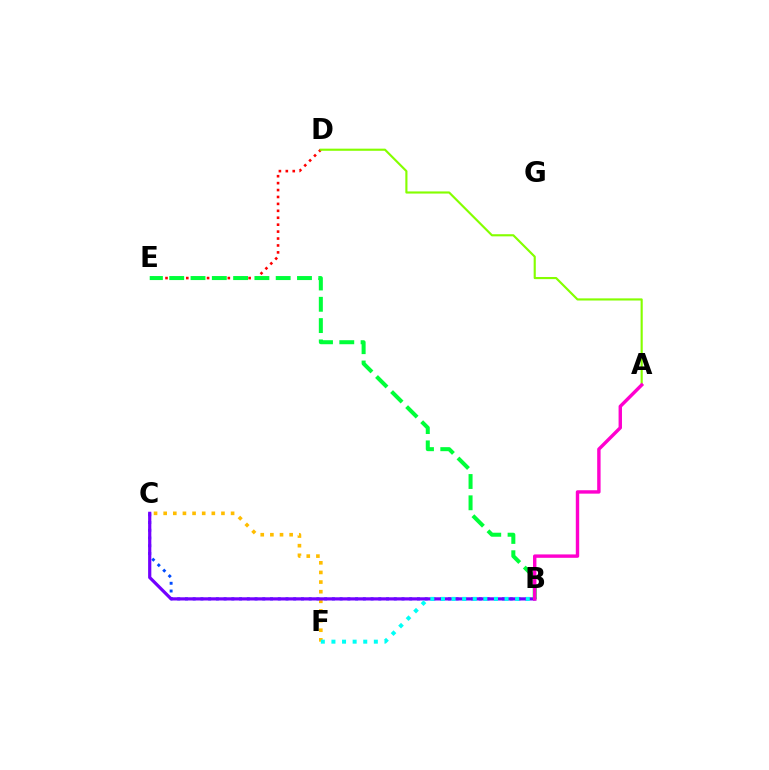{('D', 'E'): [{'color': '#ff0000', 'line_style': 'dotted', 'thickness': 1.88}], ('B', 'C'): [{'color': '#004bff', 'line_style': 'dotted', 'thickness': 2.1}, {'color': '#7200ff', 'line_style': 'solid', 'thickness': 2.31}], ('C', 'F'): [{'color': '#ffbd00', 'line_style': 'dotted', 'thickness': 2.62}], ('B', 'E'): [{'color': '#00ff39', 'line_style': 'dashed', 'thickness': 2.89}], ('A', 'D'): [{'color': '#84ff00', 'line_style': 'solid', 'thickness': 1.54}], ('B', 'F'): [{'color': '#00fff6', 'line_style': 'dotted', 'thickness': 2.88}], ('A', 'B'): [{'color': '#ff00cf', 'line_style': 'solid', 'thickness': 2.45}]}